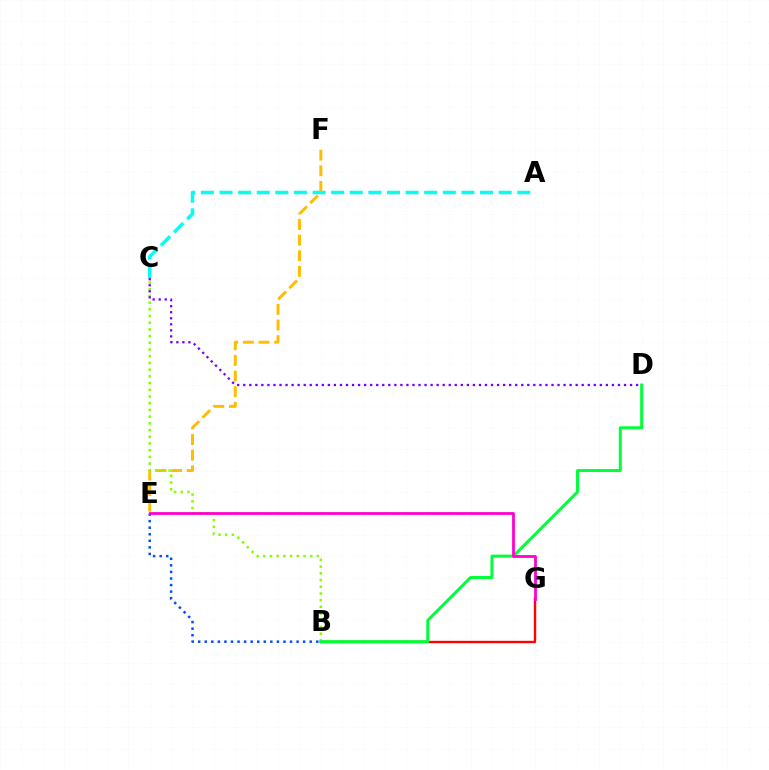{('B', 'G'): [{'color': '#ff0000', 'line_style': 'solid', 'thickness': 1.72}], ('B', 'E'): [{'color': '#004bff', 'line_style': 'dotted', 'thickness': 1.78}], ('A', 'C'): [{'color': '#00fff6', 'line_style': 'dashed', 'thickness': 2.53}], ('E', 'F'): [{'color': '#ffbd00', 'line_style': 'dashed', 'thickness': 2.12}], ('B', 'C'): [{'color': '#84ff00', 'line_style': 'dotted', 'thickness': 1.82}], ('C', 'D'): [{'color': '#7200ff', 'line_style': 'dotted', 'thickness': 1.64}], ('B', 'D'): [{'color': '#00ff39', 'line_style': 'solid', 'thickness': 2.14}], ('E', 'G'): [{'color': '#ff00cf', 'line_style': 'solid', 'thickness': 2.0}]}